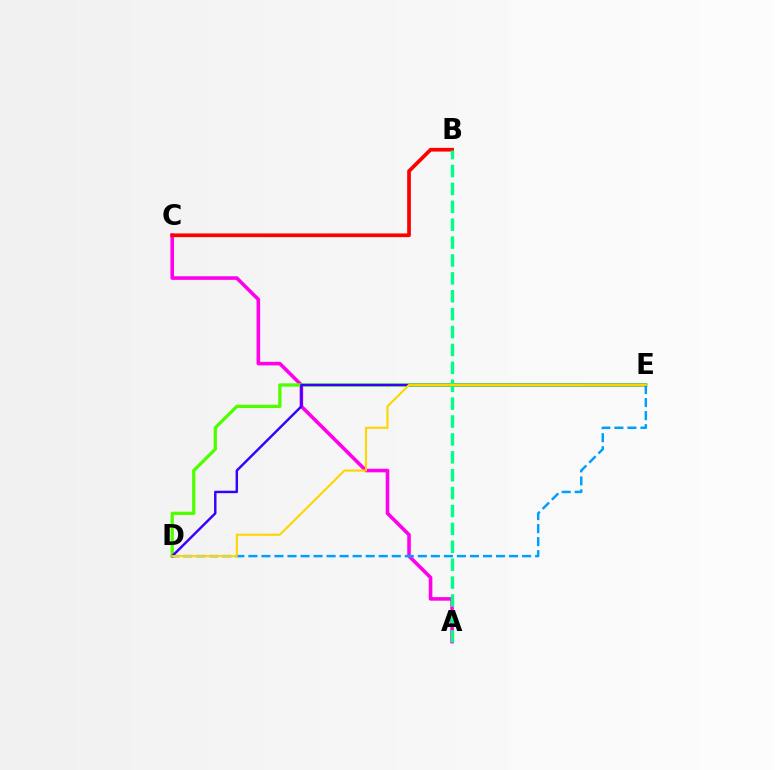{('A', 'C'): [{'color': '#ff00ed', 'line_style': 'solid', 'thickness': 2.58}], ('D', 'E'): [{'color': '#4fff00', 'line_style': 'solid', 'thickness': 2.37}, {'color': '#009eff', 'line_style': 'dashed', 'thickness': 1.77}, {'color': '#3700ff', 'line_style': 'solid', 'thickness': 1.75}, {'color': '#ffd500', 'line_style': 'solid', 'thickness': 1.52}], ('B', 'C'): [{'color': '#ff0000', 'line_style': 'solid', 'thickness': 2.67}], ('A', 'B'): [{'color': '#00ff86', 'line_style': 'dashed', 'thickness': 2.43}]}